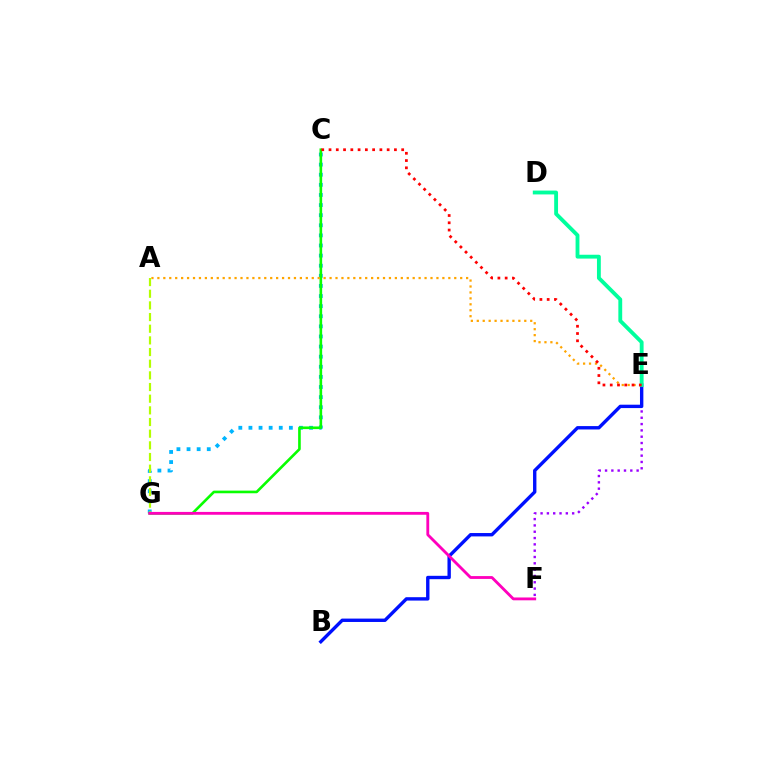{('C', 'G'): [{'color': '#00b5ff', 'line_style': 'dotted', 'thickness': 2.75}, {'color': '#08ff00', 'line_style': 'solid', 'thickness': 1.9}], ('A', 'E'): [{'color': '#ffa500', 'line_style': 'dotted', 'thickness': 1.61}], ('A', 'G'): [{'color': '#b3ff00', 'line_style': 'dashed', 'thickness': 1.58}], ('E', 'F'): [{'color': '#9b00ff', 'line_style': 'dotted', 'thickness': 1.72}], ('B', 'E'): [{'color': '#0010ff', 'line_style': 'solid', 'thickness': 2.43}], ('D', 'E'): [{'color': '#00ff9d', 'line_style': 'solid', 'thickness': 2.77}], ('F', 'G'): [{'color': '#ff00bd', 'line_style': 'solid', 'thickness': 2.04}], ('C', 'E'): [{'color': '#ff0000', 'line_style': 'dotted', 'thickness': 1.97}]}